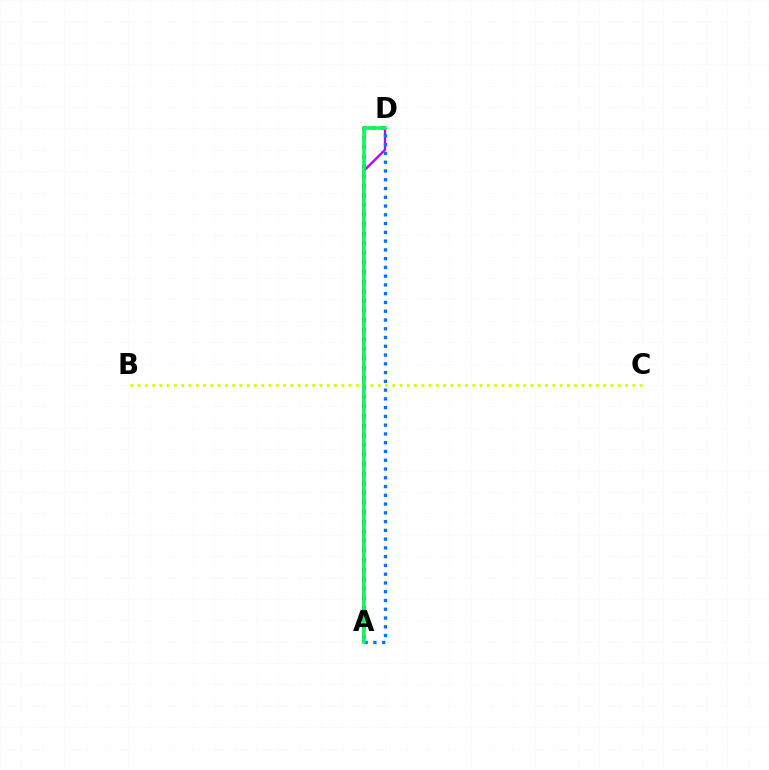{('A', 'D'): [{'color': '#b900ff', 'line_style': 'solid', 'thickness': 1.69}, {'color': '#0074ff', 'line_style': 'dotted', 'thickness': 2.38}, {'color': '#ff0000', 'line_style': 'dotted', 'thickness': 2.61}, {'color': '#00ff5c', 'line_style': 'solid', 'thickness': 2.58}], ('B', 'C'): [{'color': '#d1ff00', 'line_style': 'dotted', 'thickness': 1.98}]}